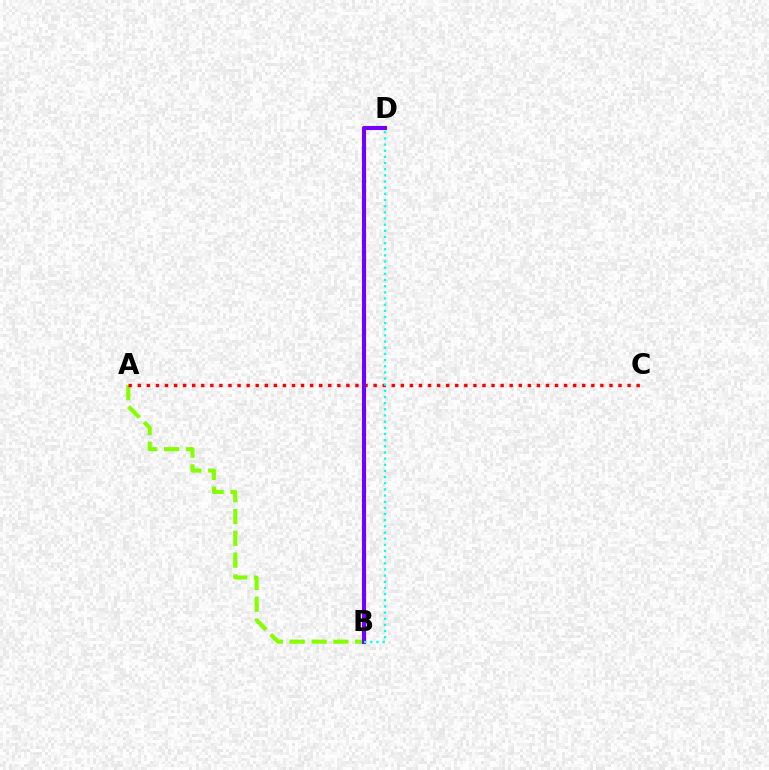{('A', 'B'): [{'color': '#84ff00', 'line_style': 'dashed', 'thickness': 2.97}], ('A', 'C'): [{'color': '#ff0000', 'line_style': 'dotted', 'thickness': 2.46}], ('B', 'D'): [{'color': '#7200ff', 'line_style': 'solid', 'thickness': 2.96}, {'color': '#00fff6', 'line_style': 'dotted', 'thickness': 1.67}]}